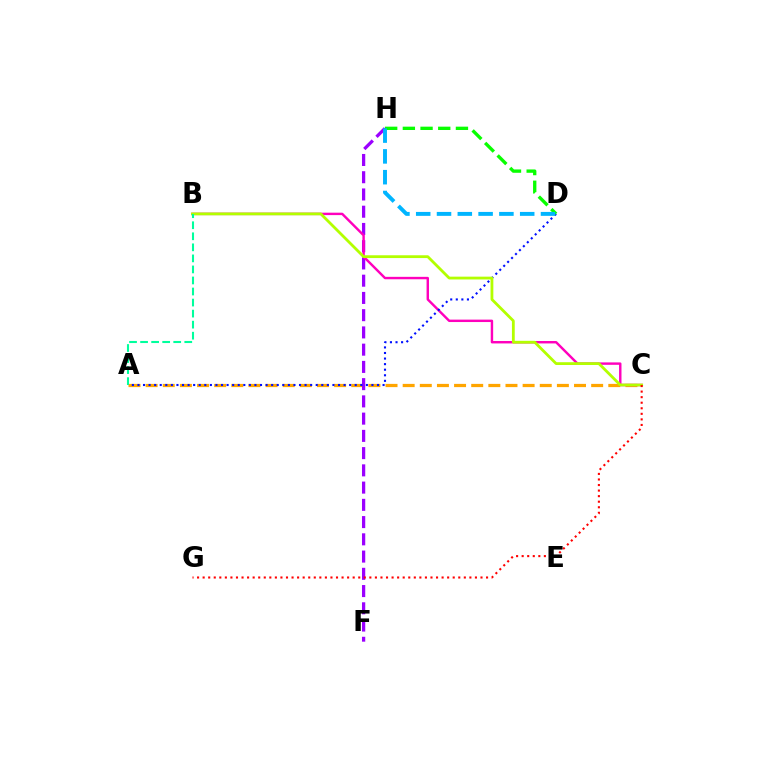{('A', 'C'): [{'color': '#ffa500', 'line_style': 'dashed', 'thickness': 2.33}], ('F', 'H'): [{'color': '#9b00ff', 'line_style': 'dashed', 'thickness': 2.34}], ('B', 'C'): [{'color': '#ff00bd', 'line_style': 'solid', 'thickness': 1.74}, {'color': '#b3ff00', 'line_style': 'solid', 'thickness': 2.02}], ('A', 'D'): [{'color': '#0010ff', 'line_style': 'dotted', 'thickness': 1.51}], ('D', 'H'): [{'color': '#08ff00', 'line_style': 'dashed', 'thickness': 2.4}, {'color': '#00b5ff', 'line_style': 'dashed', 'thickness': 2.83}], ('C', 'G'): [{'color': '#ff0000', 'line_style': 'dotted', 'thickness': 1.51}], ('A', 'B'): [{'color': '#00ff9d', 'line_style': 'dashed', 'thickness': 1.5}]}